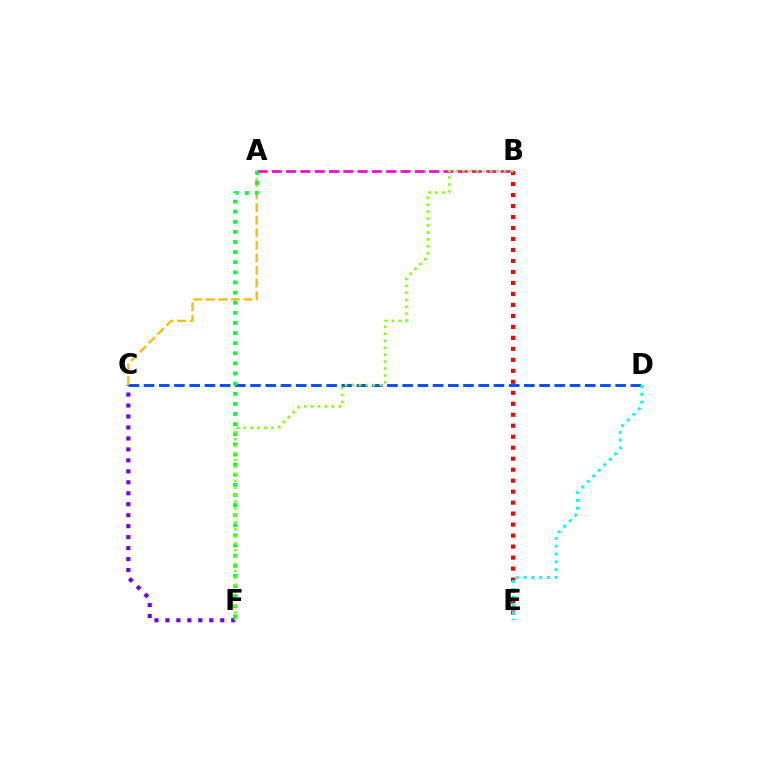{('C', 'D'): [{'color': '#004bff', 'line_style': 'dashed', 'thickness': 2.07}], ('A', 'B'): [{'color': '#ff00cf', 'line_style': 'dashed', 'thickness': 1.94}], ('A', 'C'): [{'color': '#ffbd00', 'line_style': 'dashed', 'thickness': 1.71}], ('B', 'E'): [{'color': '#ff0000', 'line_style': 'dotted', 'thickness': 2.98}], ('A', 'F'): [{'color': '#00ff39', 'line_style': 'dotted', 'thickness': 2.75}], ('C', 'F'): [{'color': '#7200ff', 'line_style': 'dotted', 'thickness': 2.98}], ('D', 'E'): [{'color': '#00fff6', 'line_style': 'dotted', 'thickness': 2.12}], ('B', 'F'): [{'color': '#84ff00', 'line_style': 'dotted', 'thickness': 1.88}]}